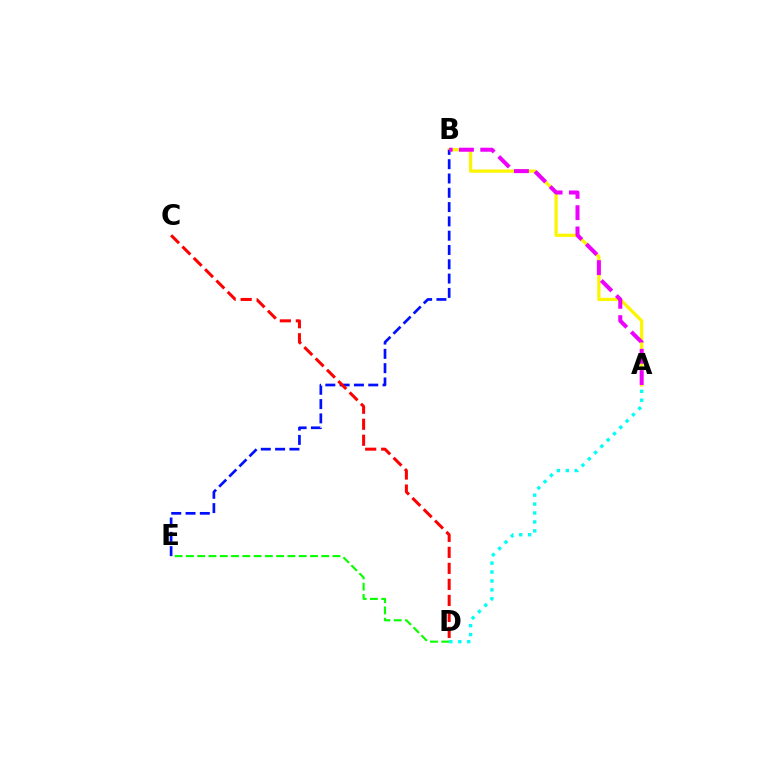{('A', 'B'): [{'color': '#fcf500', 'line_style': 'solid', 'thickness': 2.32}, {'color': '#ee00ff', 'line_style': 'dashed', 'thickness': 2.89}], ('B', 'E'): [{'color': '#0010ff', 'line_style': 'dashed', 'thickness': 1.94}], ('A', 'D'): [{'color': '#00fff6', 'line_style': 'dotted', 'thickness': 2.43}], ('C', 'D'): [{'color': '#ff0000', 'line_style': 'dashed', 'thickness': 2.17}], ('D', 'E'): [{'color': '#08ff00', 'line_style': 'dashed', 'thickness': 1.53}]}